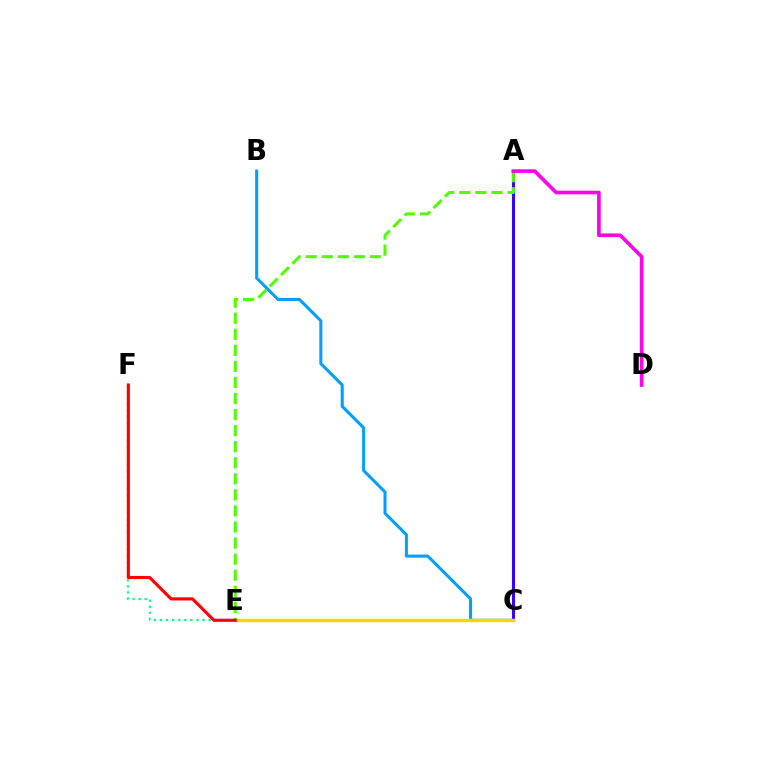{('A', 'C'): [{'color': '#3700ff', 'line_style': 'solid', 'thickness': 2.23}], ('B', 'C'): [{'color': '#009eff', 'line_style': 'solid', 'thickness': 2.19}], ('E', 'F'): [{'color': '#00ff86', 'line_style': 'dotted', 'thickness': 1.65}, {'color': '#ff0000', 'line_style': 'solid', 'thickness': 2.23}], ('C', 'E'): [{'color': '#ffd500', 'line_style': 'solid', 'thickness': 2.46}], ('A', 'E'): [{'color': '#4fff00', 'line_style': 'dashed', 'thickness': 2.18}], ('A', 'D'): [{'color': '#ff00ed', 'line_style': 'solid', 'thickness': 2.63}]}